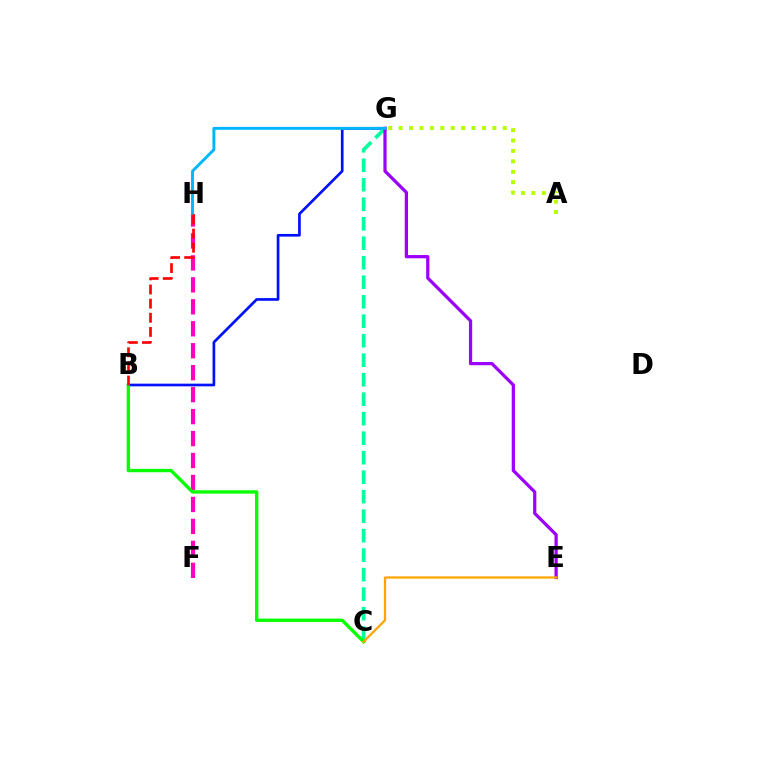{('F', 'H'): [{'color': '#ff00bd', 'line_style': 'dashed', 'thickness': 2.98}], ('A', 'G'): [{'color': '#b3ff00', 'line_style': 'dotted', 'thickness': 2.83}], ('B', 'G'): [{'color': '#0010ff', 'line_style': 'solid', 'thickness': 1.93}], ('C', 'G'): [{'color': '#00ff9d', 'line_style': 'dashed', 'thickness': 2.65}], ('E', 'G'): [{'color': '#9b00ff', 'line_style': 'solid', 'thickness': 2.33}], ('B', 'C'): [{'color': '#08ff00', 'line_style': 'solid', 'thickness': 2.41}], ('C', 'E'): [{'color': '#ffa500', 'line_style': 'solid', 'thickness': 1.63}], ('G', 'H'): [{'color': '#00b5ff', 'line_style': 'solid', 'thickness': 2.1}], ('B', 'H'): [{'color': '#ff0000', 'line_style': 'dashed', 'thickness': 1.92}]}